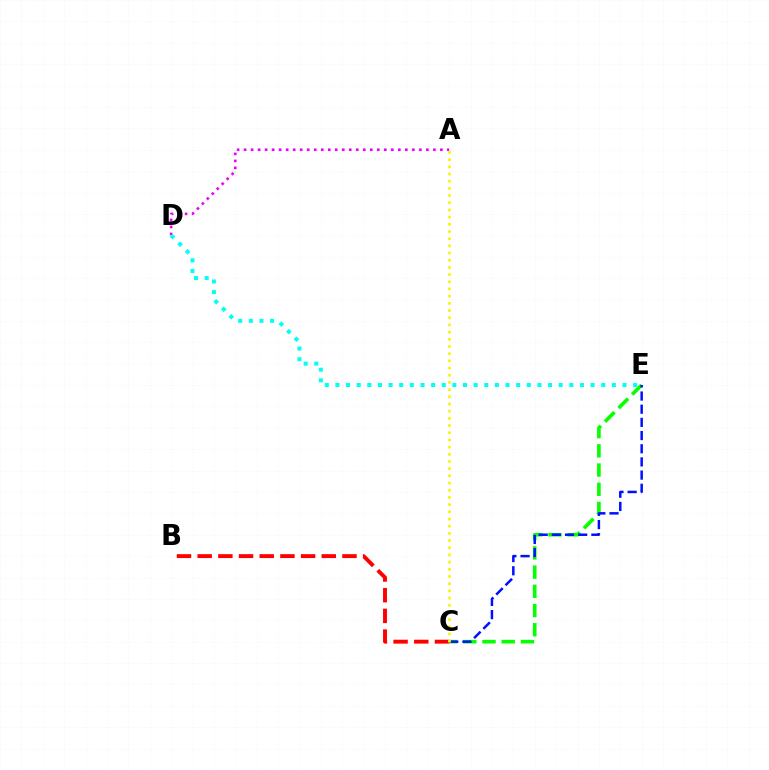{('A', 'D'): [{'color': '#ee00ff', 'line_style': 'dotted', 'thickness': 1.9}], ('C', 'E'): [{'color': '#08ff00', 'line_style': 'dashed', 'thickness': 2.61}, {'color': '#0010ff', 'line_style': 'dashed', 'thickness': 1.79}], ('D', 'E'): [{'color': '#00fff6', 'line_style': 'dotted', 'thickness': 2.89}], ('B', 'C'): [{'color': '#ff0000', 'line_style': 'dashed', 'thickness': 2.81}], ('A', 'C'): [{'color': '#fcf500', 'line_style': 'dotted', 'thickness': 1.95}]}